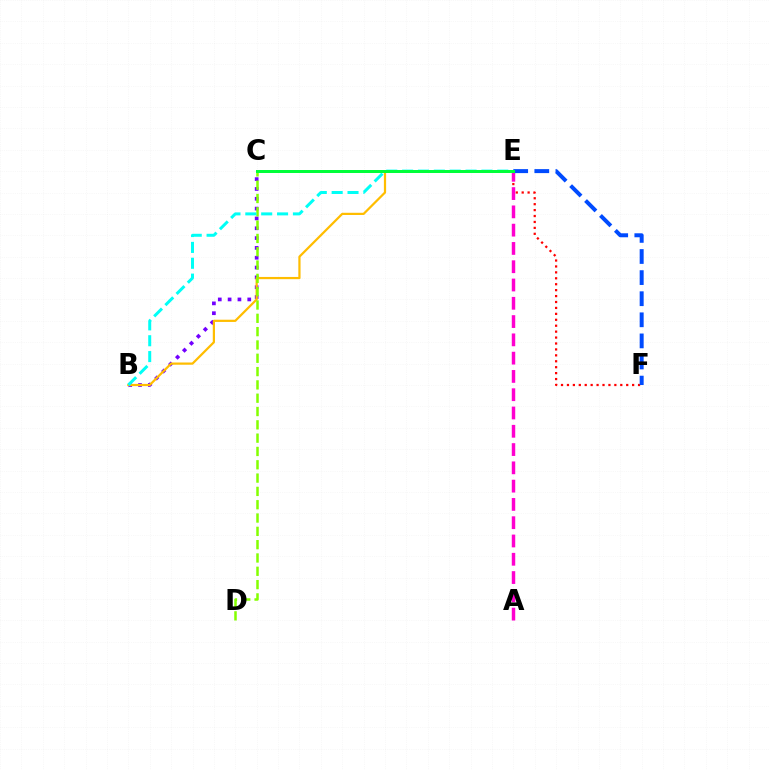{('B', 'C'): [{'color': '#7200ff', 'line_style': 'dotted', 'thickness': 2.67}], ('E', 'F'): [{'color': '#ff0000', 'line_style': 'dotted', 'thickness': 1.61}, {'color': '#004bff', 'line_style': 'dashed', 'thickness': 2.87}], ('B', 'E'): [{'color': '#ffbd00', 'line_style': 'solid', 'thickness': 1.6}, {'color': '#00fff6', 'line_style': 'dashed', 'thickness': 2.16}], ('A', 'E'): [{'color': '#ff00cf', 'line_style': 'dashed', 'thickness': 2.48}], ('C', 'D'): [{'color': '#84ff00', 'line_style': 'dashed', 'thickness': 1.81}], ('C', 'E'): [{'color': '#00ff39', 'line_style': 'solid', 'thickness': 2.15}]}